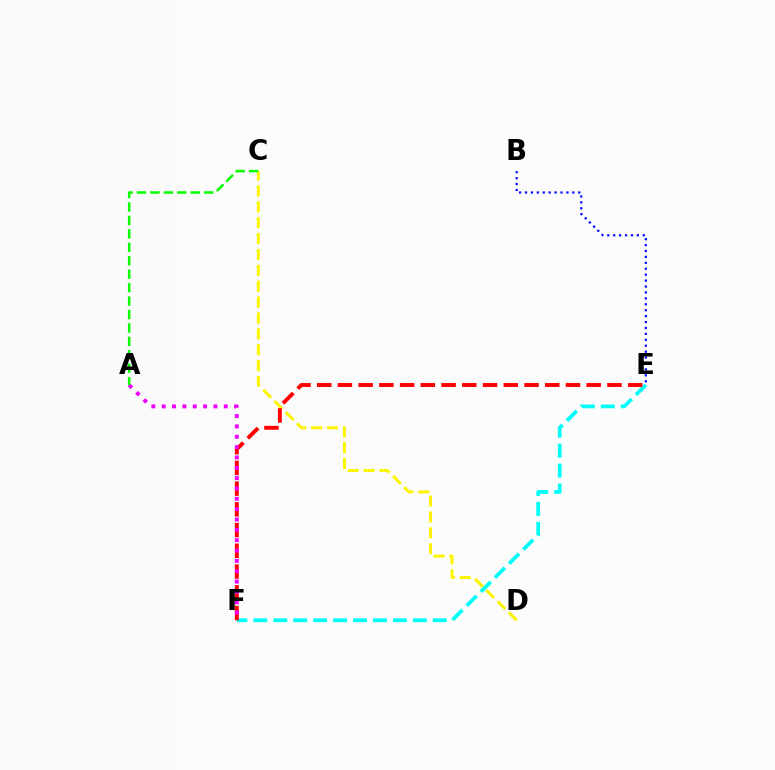{('E', 'F'): [{'color': '#00fff6', 'line_style': 'dashed', 'thickness': 2.71}, {'color': '#ff0000', 'line_style': 'dashed', 'thickness': 2.82}], ('B', 'E'): [{'color': '#0010ff', 'line_style': 'dotted', 'thickness': 1.61}], ('C', 'D'): [{'color': '#fcf500', 'line_style': 'dashed', 'thickness': 2.16}], ('A', 'F'): [{'color': '#ee00ff', 'line_style': 'dotted', 'thickness': 2.81}], ('A', 'C'): [{'color': '#08ff00', 'line_style': 'dashed', 'thickness': 1.83}]}